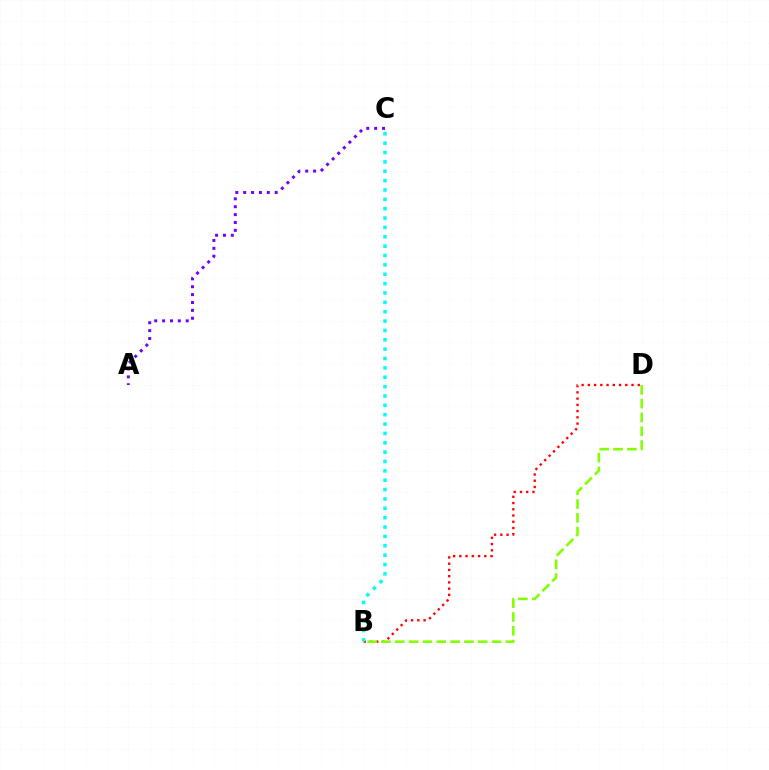{('A', 'C'): [{'color': '#7200ff', 'line_style': 'dotted', 'thickness': 2.14}], ('B', 'D'): [{'color': '#ff0000', 'line_style': 'dotted', 'thickness': 1.7}, {'color': '#84ff00', 'line_style': 'dashed', 'thickness': 1.88}], ('B', 'C'): [{'color': '#00fff6', 'line_style': 'dotted', 'thickness': 2.54}]}